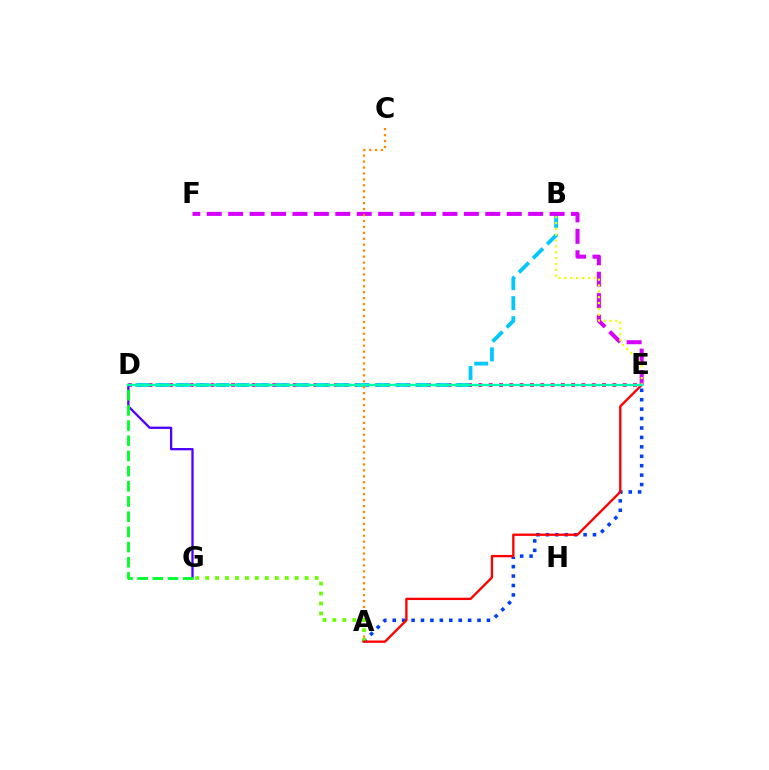{('D', 'E'): [{'color': '#ff00a0', 'line_style': 'dotted', 'thickness': 2.8}, {'color': '#00ffaf', 'line_style': 'solid', 'thickness': 1.71}], ('B', 'D'): [{'color': '#00c7ff', 'line_style': 'dashed', 'thickness': 2.72}], ('E', 'F'): [{'color': '#d600ff', 'line_style': 'dashed', 'thickness': 2.91}], ('A', 'C'): [{'color': '#ff8800', 'line_style': 'dotted', 'thickness': 1.61}], ('D', 'G'): [{'color': '#4f00ff', 'line_style': 'solid', 'thickness': 1.66}, {'color': '#00ff27', 'line_style': 'dashed', 'thickness': 2.06}], ('B', 'E'): [{'color': '#eeff00', 'line_style': 'dotted', 'thickness': 1.59}], ('A', 'E'): [{'color': '#003fff', 'line_style': 'dotted', 'thickness': 2.56}, {'color': '#ff0000', 'line_style': 'solid', 'thickness': 1.68}], ('A', 'G'): [{'color': '#66ff00', 'line_style': 'dotted', 'thickness': 2.71}]}